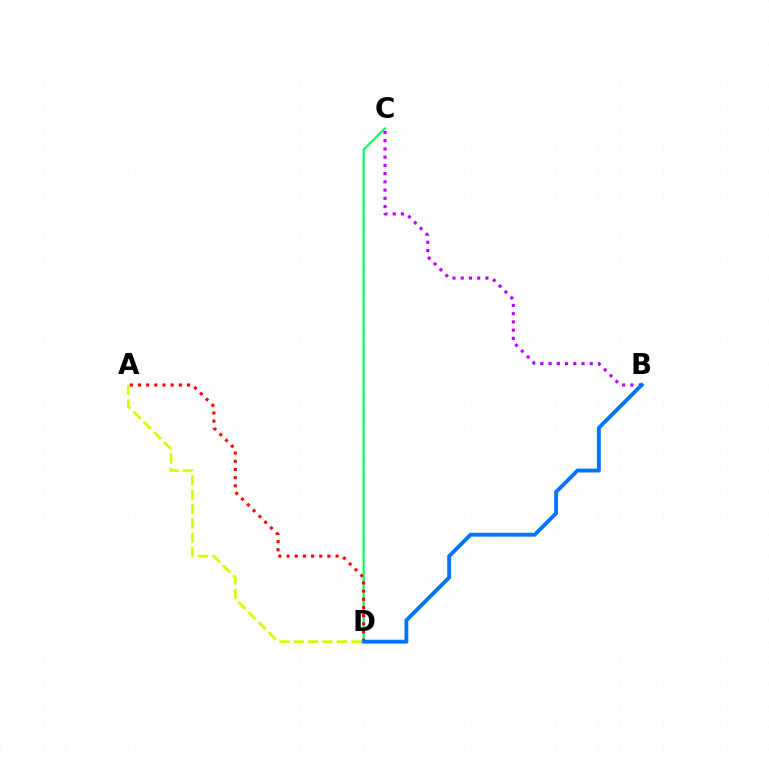{('C', 'D'): [{'color': '#00ff5c', 'line_style': 'solid', 'thickness': 1.53}], ('A', 'D'): [{'color': '#ff0000', 'line_style': 'dotted', 'thickness': 2.22}, {'color': '#d1ff00', 'line_style': 'dashed', 'thickness': 1.95}], ('B', 'C'): [{'color': '#b900ff', 'line_style': 'dotted', 'thickness': 2.24}], ('B', 'D'): [{'color': '#0074ff', 'line_style': 'solid', 'thickness': 2.78}]}